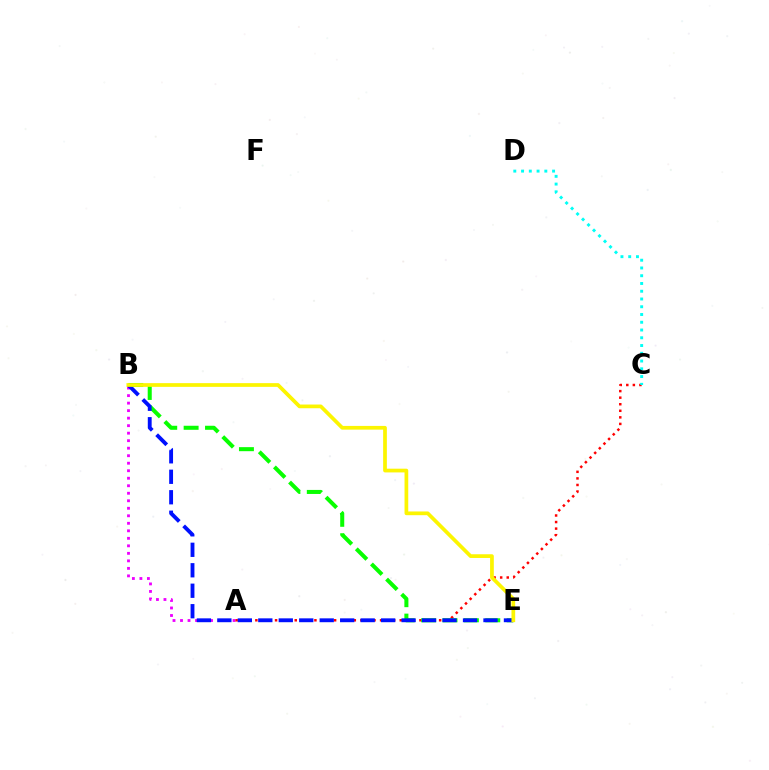{('A', 'B'): [{'color': '#ee00ff', 'line_style': 'dotted', 'thickness': 2.04}], ('A', 'C'): [{'color': '#ff0000', 'line_style': 'dotted', 'thickness': 1.78}], ('C', 'D'): [{'color': '#00fff6', 'line_style': 'dotted', 'thickness': 2.11}], ('B', 'E'): [{'color': '#08ff00', 'line_style': 'dashed', 'thickness': 2.91}, {'color': '#0010ff', 'line_style': 'dashed', 'thickness': 2.78}, {'color': '#fcf500', 'line_style': 'solid', 'thickness': 2.68}]}